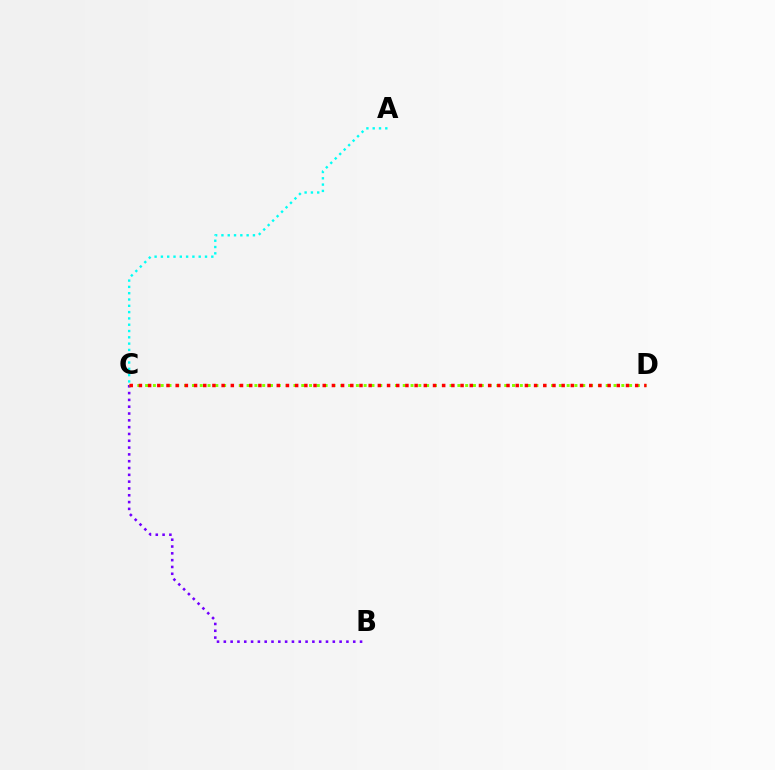{('B', 'C'): [{'color': '#7200ff', 'line_style': 'dotted', 'thickness': 1.85}], ('C', 'D'): [{'color': '#84ff00', 'line_style': 'dotted', 'thickness': 2.12}, {'color': '#ff0000', 'line_style': 'dotted', 'thickness': 2.5}], ('A', 'C'): [{'color': '#00fff6', 'line_style': 'dotted', 'thickness': 1.71}]}